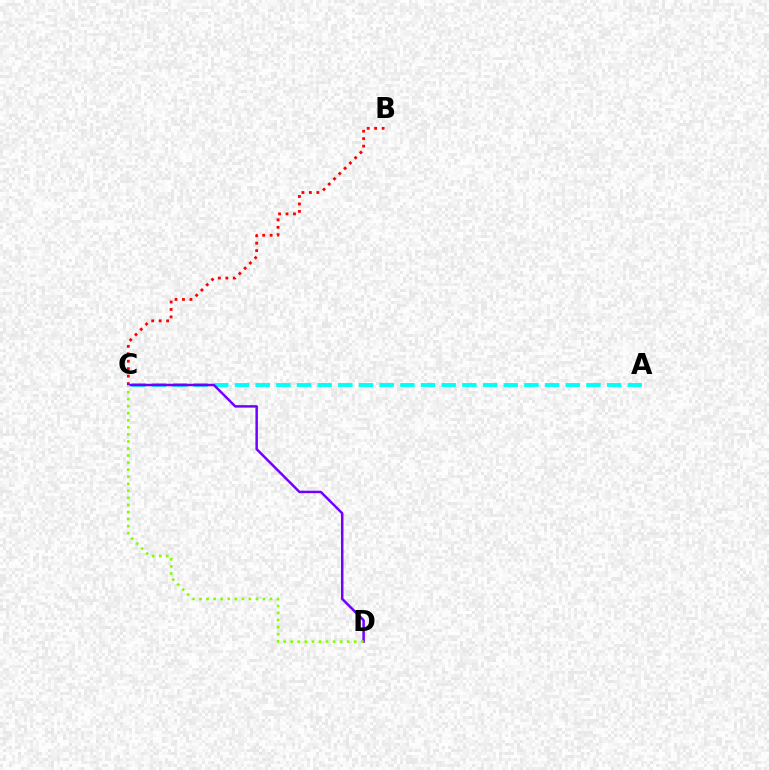{('B', 'C'): [{'color': '#ff0000', 'line_style': 'dotted', 'thickness': 2.03}], ('A', 'C'): [{'color': '#00fff6', 'line_style': 'dashed', 'thickness': 2.81}], ('C', 'D'): [{'color': '#7200ff', 'line_style': 'solid', 'thickness': 1.79}, {'color': '#84ff00', 'line_style': 'dotted', 'thickness': 1.92}]}